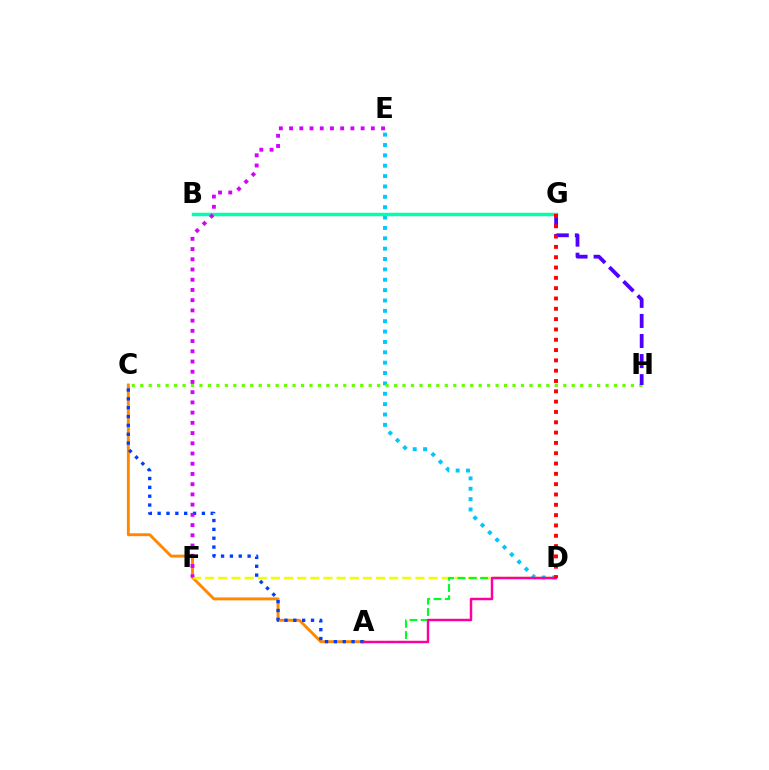{('A', 'C'): [{'color': '#ff8800', 'line_style': 'solid', 'thickness': 2.1}, {'color': '#003fff', 'line_style': 'dotted', 'thickness': 2.4}], ('D', 'F'): [{'color': '#eeff00', 'line_style': 'dashed', 'thickness': 1.79}], ('D', 'E'): [{'color': '#00c7ff', 'line_style': 'dotted', 'thickness': 2.82}], ('C', 'H'): [{'color': '#66ff00', 'line_style': 'dotted', 'thickness': 2.3}], ('B', 'G'): [{'color': '#00ffaf', 'line_style': 'solid', 'thickness': 2.49}], ('A', 'D'): [{'color': '#00ff27', 'line_style': 'dashed', 'thickness': 1.53}, {'color': '#ff00a0', 'line_style': 'solid', 'thickness': 1.78}], ('E', 'F'): [{'color': '#d600ff', 'line_style': 'dotted', 'thickness': 2.78}], ('G', 'H'): [{'color': '#4f00ff', 'line_style': 'dashed', 'thickness': 2.73}], ('D', 'G'): [{'color': '#ff0000', 'line_style': 'dotted', 'thickness': 2.8}]}